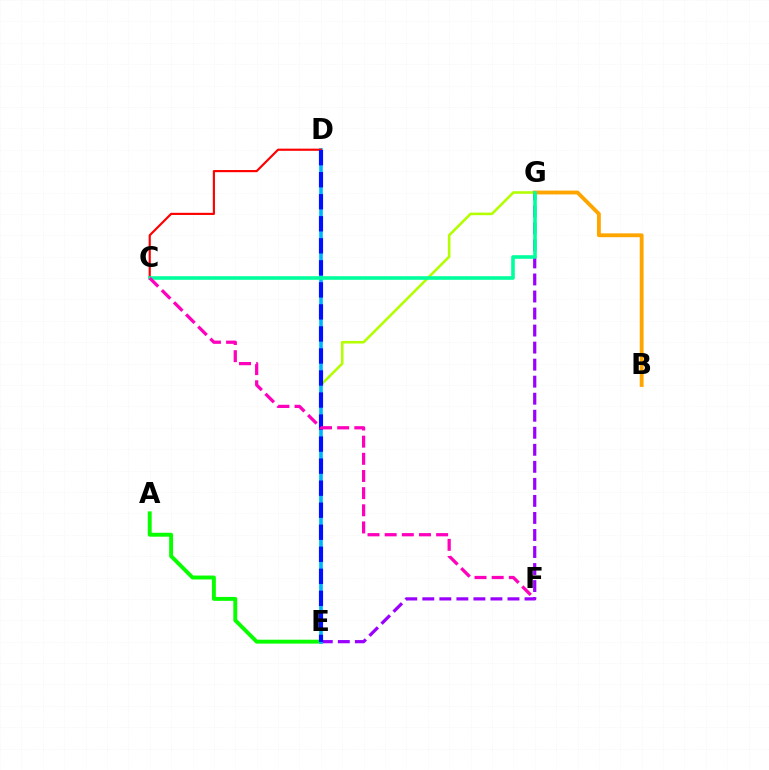{('A', 'E'): [{'color': '#08ff00', 'line_style': 'solid', 'thickness': 2.81}], ('E', 'G'): [{'color': '#b3ff00', 'line_style': 'solid', 'thickness': 1.86}, {'color': '#9b00ff', 'line_style': 'dashed', 'thickness': 2.31}], ('D', 'E'): [{'color': '#00b5ff', 'line_style': 'solid', 'thickness': 2.62}, {'color': '#0010ff', 'line_style': 'dashed', 'thickness': 2.99}], ('C', 'D'): [{'color': '#ff0000', 'line_style': 'solid', 'thickness': 1.55}], ('B', 'G'): [{'color': '#ffa500', 'line_style': 'solid', 'thickness': 2.77}], ('C', 'G'): [{'color': '#00ff9d', 'line_style': 'solid', 'thickness': 2.59}], ('C', 'F'): [{'color': '#ff00bd', 'line_style': 'dashed', 'thickness': 2.33}]}